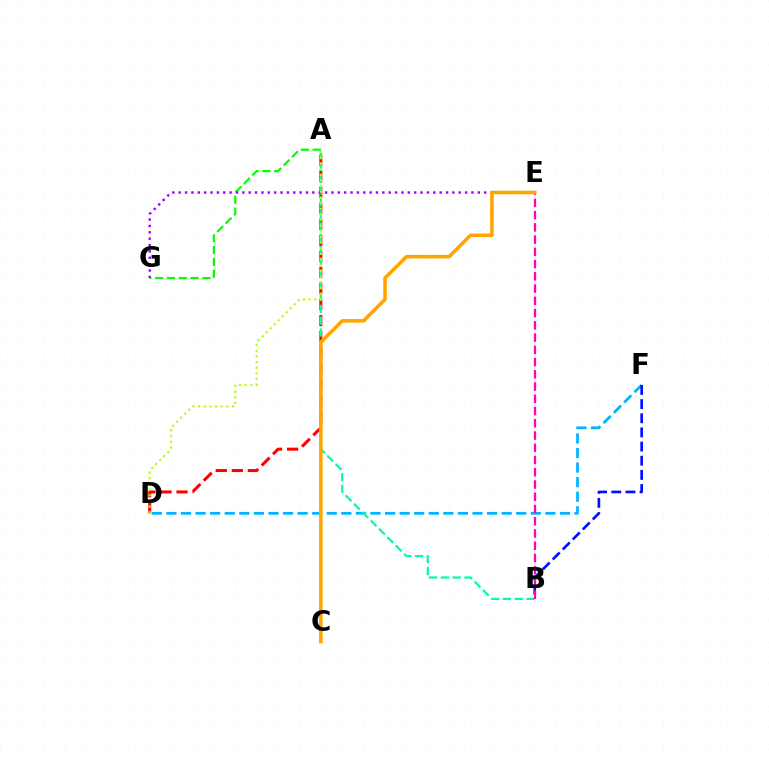{('A', 'G'): [{'color': '#08ff00', 'line_style': 'dashed', 'thickness': 1.61}], ('A', 'D'): [{'color': '#ff0000', 'line_style': 'dashed', 'thickness': 2.18}, {'color': '#b3ff00', 'line_style': 'dotted', 'thickness': 1.54}], ('D', 'F'): [{'color': '#00b5ff', 'line_style': 'dashed', 'thickness': 1.98}], ('A', 'B'): [{'color': '#00ff9d', 'line_style': 'dashed', 'thickness': 1.61}], ('E', 'G'): [{'color': '#9b00ff', 'line_style': 'dotted', 'thickness': 1.73}], ('B', 'F'): [{'color': '#0010ff', 'line_style': 'dashed', 'thickness': 1.92}], ('B', 'E'): [{'color': '#ff00bd', 'line_style': 'dashed', 'thickness': 1.66}], ('C', 'E'): [{'color': '#ffa500', 'line_style': 'solid', 'thickness': 2.57}]}